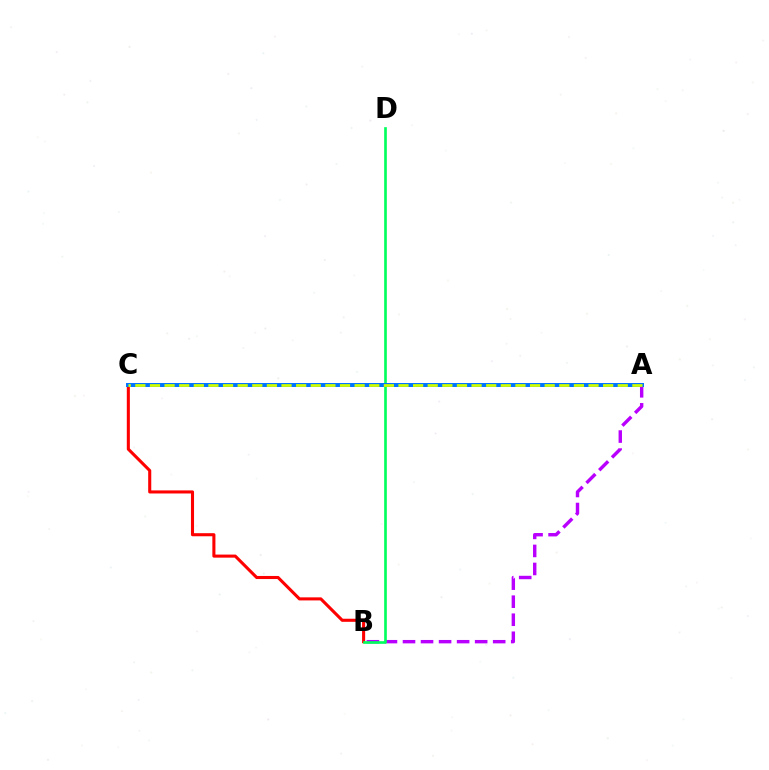{('A', 'B'): [{'color': '#b900ff', 'line_style': 'dashed', 'thickness': 2.45}], ('B', 'C'): [{'color': '#ff0000', 'line_style': 'solid', 'thickness': 2.21}], ('B', 'D'): [{'color': '#00ff5c', 'line_style': 'solid', 'thickness': 1.92}], ('A', 'C'): [{'color': '#0074ff', 'line_style': 'solid', 'thickness': 2.86}, {'color': '#d1ff00', 'line_style': 'dashed', 'thickness': 1.99}]}